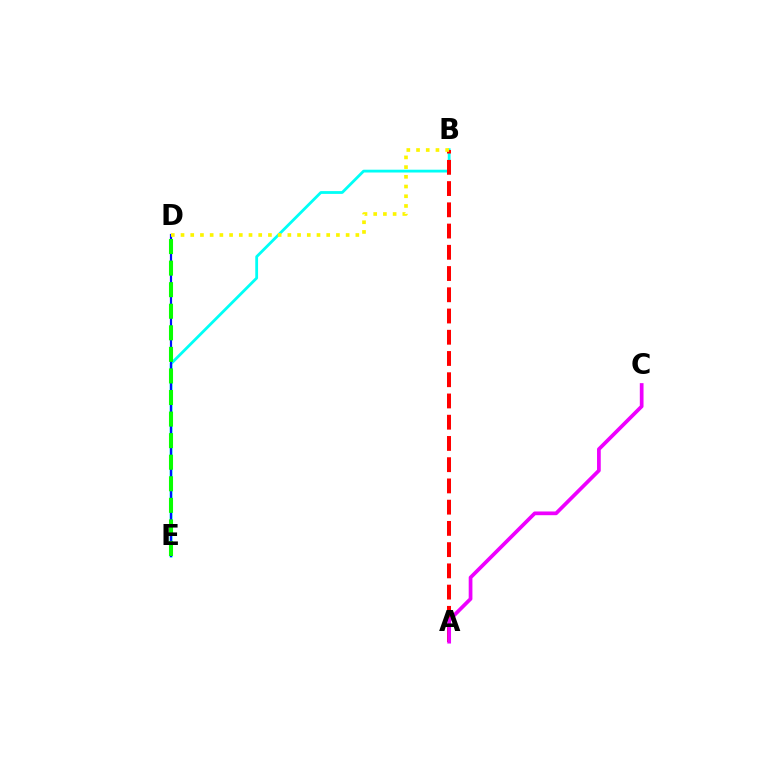{('B', 'E'): [{'color': '#00fff6', 'line_style': 'solid', 'thickness': 2.02}], ('A', 'B'): [{'color': '#ff0000', 'line_style': 'dashed', 'thickness': 2.89}], ('D', 'E'): [{'color': '#0010ff', 'line_style': 'solid', 'thickness': 1.59}, {'color': '#08ff00', 'line_style': 'dashed', 'thickness': 2.93}], ('A', 'C'): [{'color': '#ee00ff', 'line_style': 'solid', 'thickness': 2.68}], ('B', 'D'): [{'color': '#fcf500', 'line_style': 'dotted', 'thickness': 2.64}]}